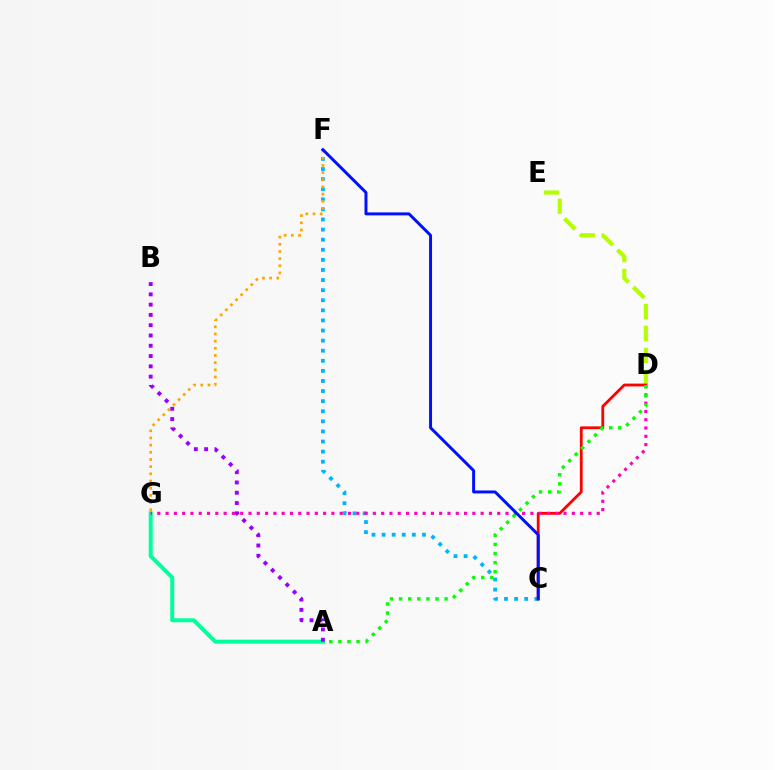{('C', 'F'): [{'color': '#00b5ff', 'line_style': 'dotted', 'thickness': 2.74}, {'color': '#0010ff', 'line_style': 'solid', 'thickness': 2.13}], ('D', 'E'): [{'color': '#b3ff00', 'line_style': 'dashed', 'thickness': 2.98}], ('F', 'G'): [{'color': '#ffa500', 'line_style': 'dotted', 'thickness': 1.95}], ('C', 'D'): [{'color': '#ff0000', 'line_style': 'solid', 'thickness': 2.02}], ('A', 'G'): [{'color': '#00ff9d', 'line_style': 'solid', 'thickness': 2.87}], ('D', 'G'): [{'color': '#ff00bd', 'line_style': 'dotted', 'thickness': 2.25}], ('A', 'D'): [{'color': '#08ff00', 'line_style': 'dotted', 'thickness': 2.47}], ('A', 'B'): [{'color': '#9b00ff', 'line_style': 'dotted', 'thickness': 2.79}]}